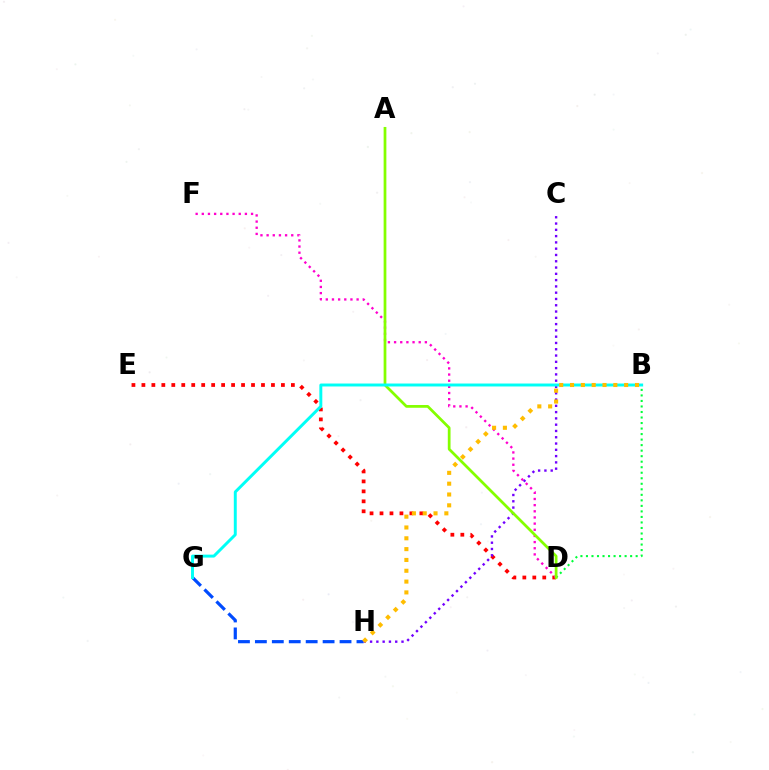{('G', 'H'): [{'color': '#004bff', 'line_style': 'dashed', 'thickness': 2.3}], ('D', 'E'): [{'color': '#ff0000', 'line_style': 'dotted', 'thickness': 2.71}], ('B', 'D'): [{'color': '#00ff39', 'line_style': 'dotted', 'thickness': 1.5}], ('D', 'F'): [{'color': '#ff00cf', 'line_style': 'dotted', 'thickness': 1.67}], ('C', 'H'): [{'color': '#7200ff', 'line_style': 'dotted', 'thickness': 1.71}], ('A', 'D'): [{'color': '#84ff00', 'line_style': 'solid', 'thickness': 1.98}], ('B', 'G'): [{'color': '#00fff6', 'line_style': 'solid', 'thickness': 2.12}], ('B', 'H'): [{'color': '#ffbd00', 'line_style': 'dotted', 'thickness': 2.94}]}